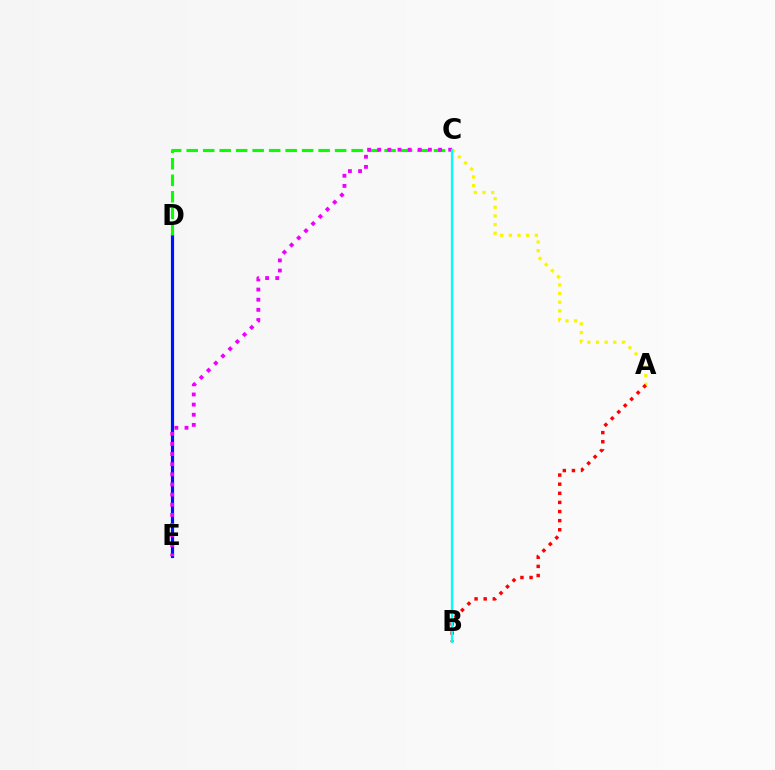{('A', 'C'): [{'color': '#fcf500', 'line_style': 'dotted', 'thickness': 2.35}], ('D', 'E'): [{'color': '#0010ff', 'line_style': 'solid', 'thickness': 2.29}], ('A', 'B'): [{'color': '#ff0000', 'line_style': 'dotted', 'thickness': 2.48}], ('C', 'D'): [{'color': '#08ff00', 'line_style': 'dashed', 'thickness': 2.24}], ('C', 'E'): [{'color': '#ee00ff', 'line_style': 'dotted', 'thickness': 2.75}], ('B', 'C'): [{'color': '#00fff6', 'line_style': 'solid', 'thickness': 1.64}]}